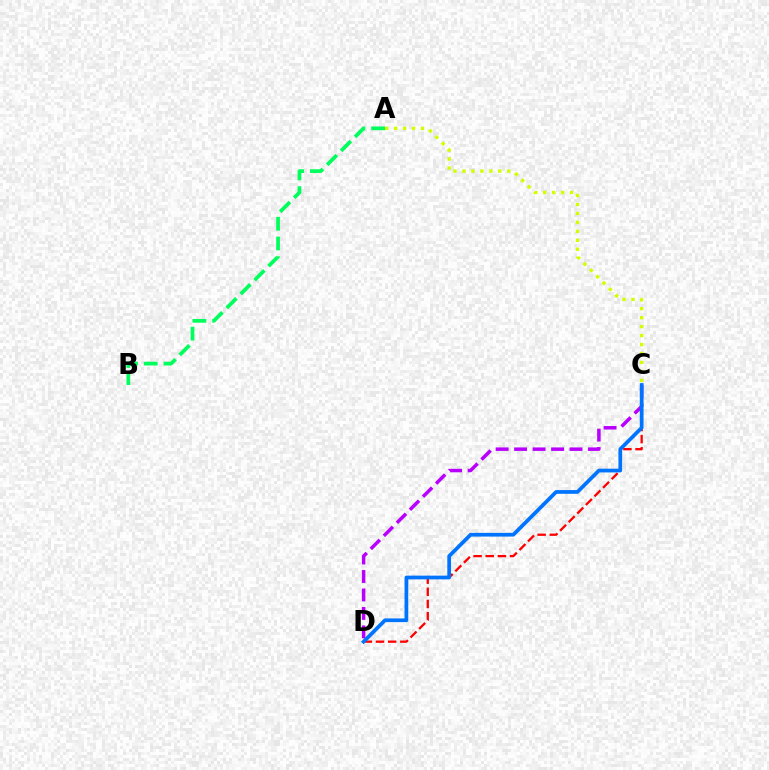{('A', 'C'): [{'color': '#d1ff00', 'line_style': 'dotted', 'thickness': 2.43}], ('A', 'B'): [{'color': '#00ff5c', 'line_style': 'dashed', 'thickness': 2.68}], ('C', 'D'): [{'color': '#ff0000', 'line_style': 'dashed', 'thickness': 1.65}, {'color': '#b900ff', 'line_style': 'dashed', 'thickness': 2.51}, {'color': '#0074ff', 'line_style': 'solid', 'thickness': 2.68}]}